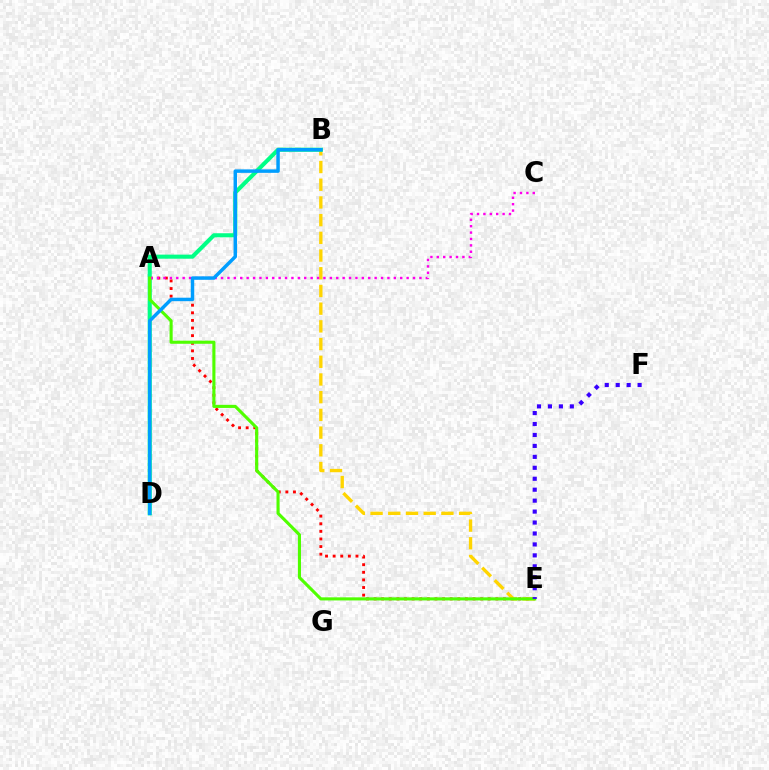{('A', 'E'): [{'color': '#ff0000', 'line_style': 'dotted', 'thickness': 2.07}, {'color': '#4fff00', 'line_style': 'solid', 'thickness': 2.23}], ('B', 'E'): [{'color': '#ffd500', 'line_style': 'dashed', 'thickness': 2.41}], ('B', 'D'): [{'color': '#00ff86', 'line_style': 'solid', 'thickness': 2.94}, {'color': '#009eff', 'line_style': 'solid', 'thickness': 2.49}], ('A', 'C'): [{'color': '#ff00ed', 'line_style': 'dotted', 'thickness': 1.74}], ('E', 'F'): [{'color': '#3700ff', 'line_style': 'dotted', 'thickness': 2.97}]}